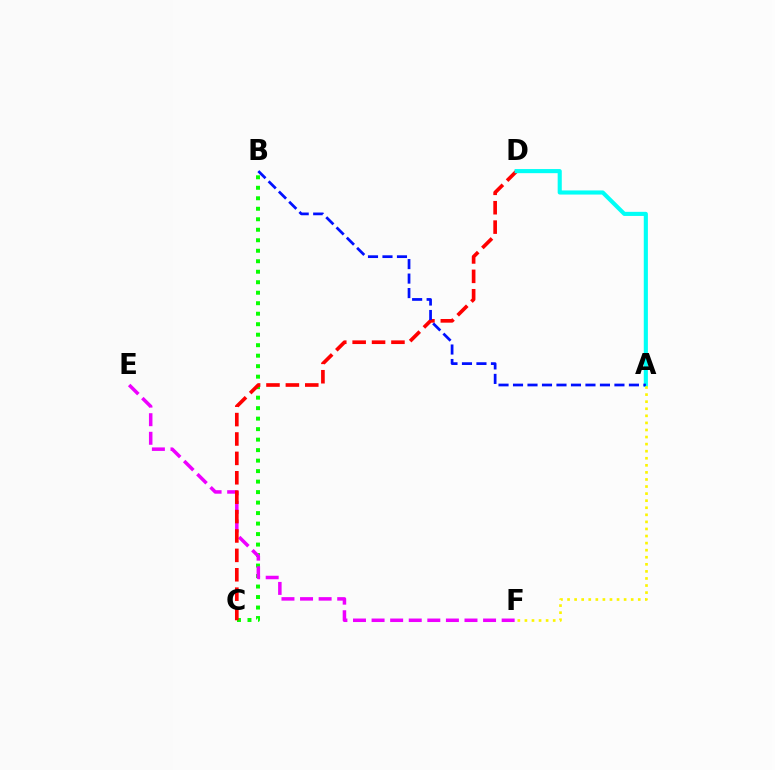{('B', 'C'): [{'color': '#08ff00', 'line_style': 'dotted', 'thickness': 2.85}], ('E', 'F'): [{'color': '#ee00ff', 'line_style': 'dashed', 'thickness': 2.52}], ('C', 'D'): [{'color': '#ff0000', 'line_style': 'dashed', 'thickness': 2.64}], ('A', 'D'): [{'color': '#00fff6', 'line_style': 'solid', 'thickness': 2.96}], ('A', 'B'): [{'color': '#0010ff', 'line_style': 'dashed', 'thickness': 1.97}], ('A', 'F'): [{'color': '#fcf500', 'line_style': 'dotted', 'thickness': 1.92}]}